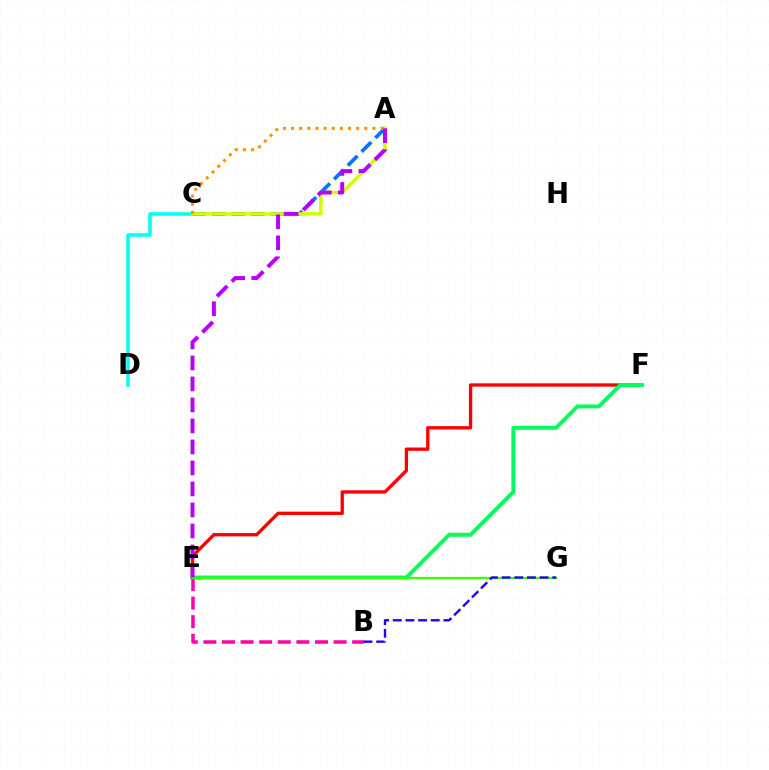{('C', 'D'): [{'color': '#00fff6', 'line_style': 'solid', 'thickness': 2.56}], ('A', 'C'): [{'color': '#0074ff', 'line_style': 'dashed', 'thickness': 2.65}, {'color': '#d1ff00', 'line_style': 'solid', 'thickness': 2.49}, {'color': '#ff9400', 'line_style': 'dotted', 'thickness': 2.21}], ('E', 'F'): [{'color': '#ff0000', 'line_style': 'solid', 'thickness': 2.4}, {'color': '#00ff5c', 'line_style': 'solid', 'thickness': 2.83}], ('B', 'E'): [{'color': '#ff00ac', 'line_style': 'dashed', 'thickness': 2.53}], ('E', 'G'): [{'color': '#3dff00', 'line_style': 'solid', 'thickness': 1.64}], ('A', 'E'): [{'color': '#b900ff', 'line_style': 'dashed', 'thickness': 2.85}], ('B', 'G'): [{'color': '#2500ff', 'line_style': 'dashed', 'thickness': 1.72}]}